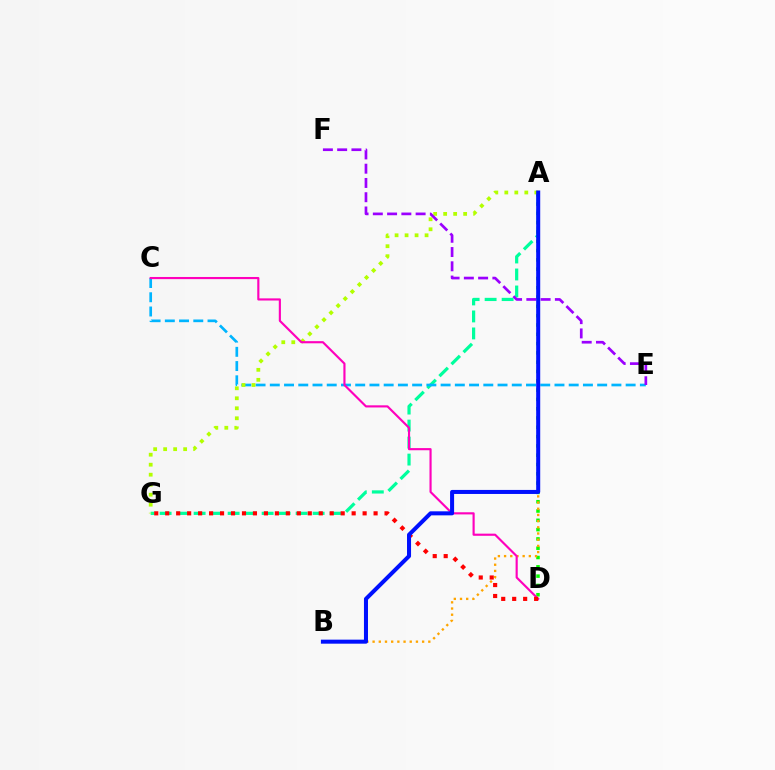{('A', 'D'): [{'color': '#08ff00', 'line_style': 'dotted', 'thickness': 2.53}], ('A', 'B'): [{'color': '#ffa500', 'line_style': 'dotted', 'thickness': 1.68}, {'color': '#0010ff', 'line_style': 'solid', 'thickness': 2.9}], ('A', 'G'): [{'color': '#00ff9d', 'line_style': 'dashed', 'thickness': 2.31}, {'color': '#b3ff00', 'line_style': 'dotted', 'thickness': 2.72}], ('C', 'E'): [{'color': '#00b5ff', 'line_style': 'dashed', 'thickness': 1.93}], ('C', 'D'): [{'color': '#ff00bd', 'line_style': 'solid', 'thickness': 1.55}], ('D', 'G'): [{'color': '#ff0000', 'line_style': 'dotted', 'thickness': 2.98}], ('E', 'F'): [{'color': '#9b00ff', 'line_style': 'dashed', 'thickness': 1.94}]}